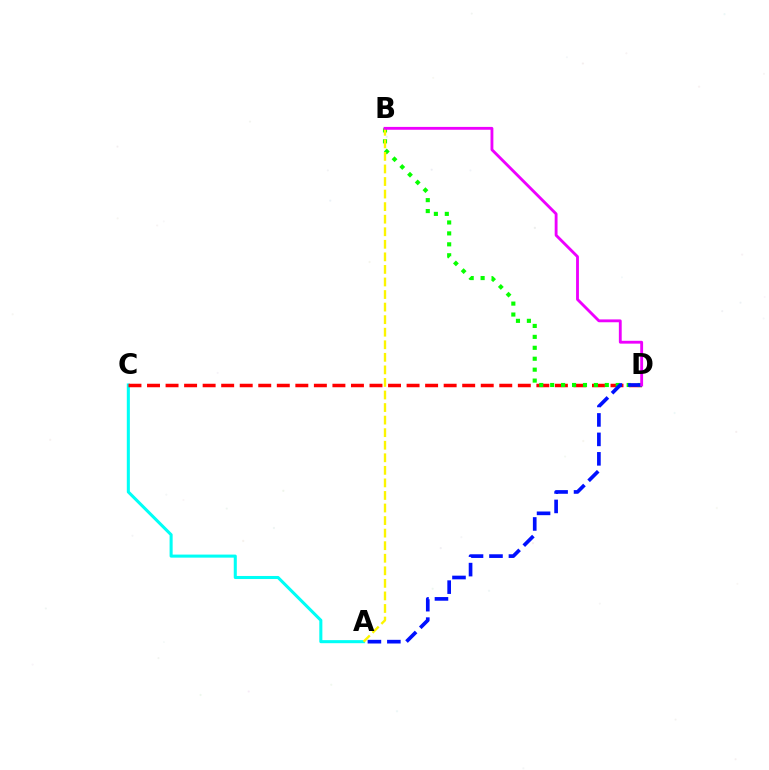{('A', 'C'): [{'color': '#00fff6', 'line_style': 'solid', 'thickness': 2.2}], ('C', 'D'): [{'color': '#ff0000', 'line_style': 'dashed', 'thickness': 2.52}], ('B', 'D'): [{'color': '#08ff00', 'line_style': 'dotted', 'thickness': 2.97}, {'color': '#ee00ff', 'line_style': 'solid', 'thickness': 2.05}], ('A', 'D'): [{'color': '#0010ff', 'line_style': 'dashed', 'thickness': 2.64}], ('A', 'B'): [{'color': '#fcf500', 'line_style': 'dashed', 'thickness': 1.71}]}